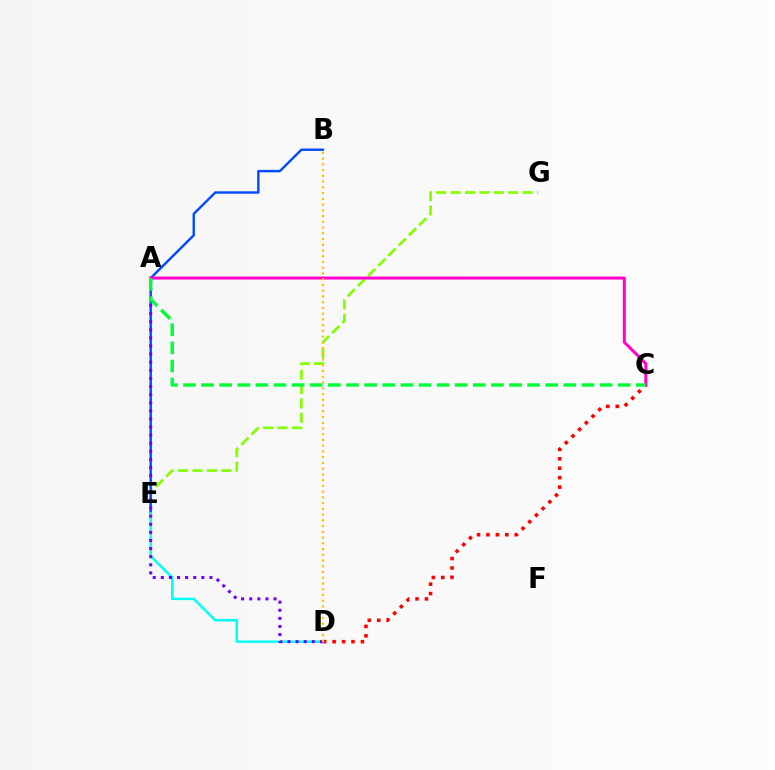{('E', 'G'): [{'color': '#84ff00', 'line_style': 'dashed', 'thickness': 1.96}], ('B', 'E'): [{'color': '#004bff', 'line_style': 'solid', 'thickness': 1.73}], ('C', 'D'): [{'color': '#ff0000', 'line_style': 'dotted', 'thickness': 2.56}], ('D', 'E'): [{'color': '#00fff6', 'line_style': 'solid', 'thickness': 1.77}], ('A', 'C'): [{'color': '#ff00cf', 'line_style': 'solid', 'thickness': 2.16}, {'color': '#00ff39', 'line_style': 'dashed', 'thickness': 2.46}], ('A', 'D'): [{'color': '#7200ff', 'line_style': 'dotted', 'thickness': 2.2}], ('B', 'D'): [{'color': '#ffbd00', 'line_style': 'dotted', 'thickness': 1.56}]}